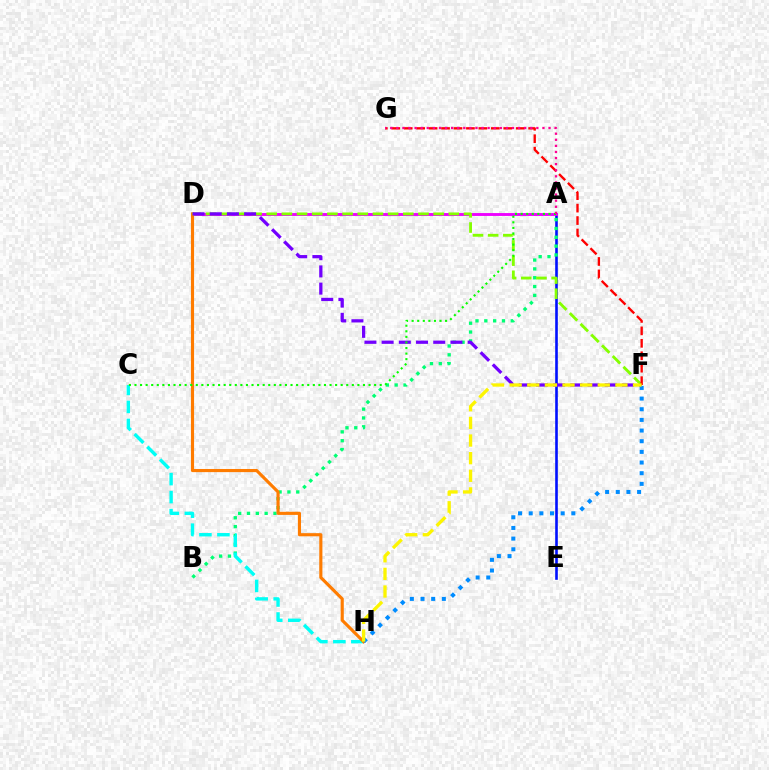{('A', 'E'): [{'color': '#0010ff', 'line_style': 'solid', 'thickness': 1.88}], ('A', 'B'): [{'color': '#00ff74', 'line_style': 'dotted', 'thickness': 2.4}], ('A', 'D'): [{'color': '#ee00ff', 'line_style': 'solid', 'thickness': 2.08}], ('C', 'H'): [{'color': '#00fff6', 'line_style': 'dashed', 'thickness': 2.44}], ('D', 'H'): [{'color': '#ff7c00', 'line_style': 'solid', 'thickness': 2.26}], ('D', 'F'): [{'color': '#84ff00', 'line_style': 'dashed', 'thickness': 2.06}, {'color': '#7200ff', 'line_style': 'dashed', 'thickness': 2.34}], ('F', 'H'): [{'color': '#008cff', 'line_style': 'dotted', 'thickness': 2.9}, {'color': '#fcf500', 'line_style': 'dashed', 'thickness': 2.39}], ('F', 'G'): [{'color': '#ff0000', 'line_style': 'dashed', 'thickness': 1.69}], ('A', 'C'): [{'color': '#08ff00', 'line_style': 'dotted', 'thickness': 1.51}], ('A', 'G'): [{'color': '#ff0094', 'line_style': 'dotted', 'thickness': 1.65}]}